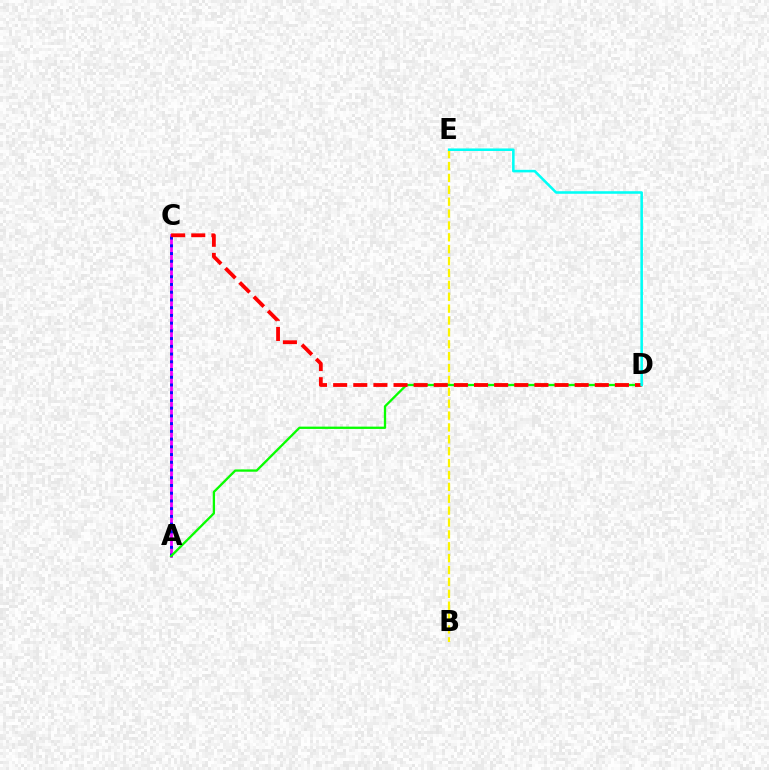{('A', 'C'): [{'color': '#ee00ff', 'line_style': 'solid', 'thickness': 1.98}, {'color': '#0010ff', 'line_style': 'dotted', 'thickness': 2.1}], ('B', 'E'): [{'color': '#fcf500', 'line_style': 'dashed', 'thickness': 1.61}], ('A', 'D'): [{'color': '#08ff00', 'line_style': 'solid', 'thickness': 1.66}], ('C', 'D'): [{'color': '#ff0000', 'line_style': 'dashed', 'thickness': 2.73}], ('D', 'E'): [{'color': '#00fff6', 'line_style': 'solid', 'thickness': 1.84}]}